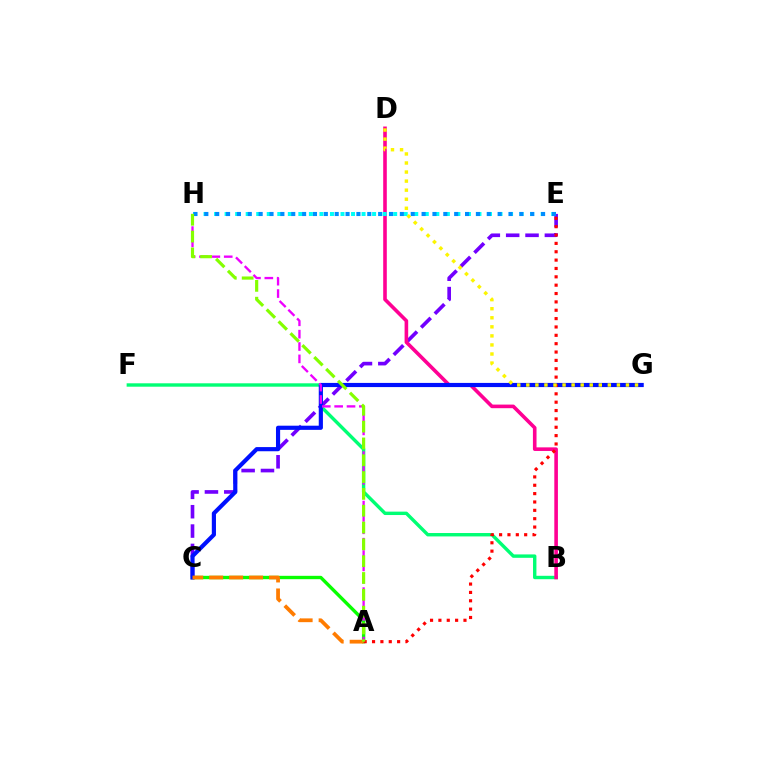{('C', 'E'): [{'color': '#7200ff', 'line_style': 'dashed', 'thickness': 2.63}], ('B', 'F'): [{'color': '#00ff74', 'line_style': 'solid', 'thickness': 2.45}], ('A', 'C'): [{'color': '#08ff00', 'line_style': 'solid', 'thickness': 2.42}, {'color': '#ff7c00', 'line_style': 'dashed', 'thickness': 2.71}], ('B', 'D'): [{'color': '#ff0094', 'line_style': 'solid', 'thickness': 2.6}], ('C', 'G'): [{'color': '#0010ff', 'line_style': 'solid', 'thickness': 3.0}], ('A', 'H'): [{'color': '#ee00ff', 'line_style': 'dashed', 'thickness': 1.68}, {'color': '#84ff00', 'line_style': 'dashed', 'thickness': 2.29}], ('A', 'E'): [{'color': '#ff0000', 'line_style': 'dotted', 'thickness': 2.27}], ('E', 'H'): [{'color': '#00fff6', 'line_style': 'dotted', 'thickness': 2.86}, {'color': '#008cff', 'line_style': 'dotted', 'thickness': 2.95}], ('D', 'G'): [{'color': '#fcf500', 'line_style': 'dotted', 'thickness': 2.46}]}